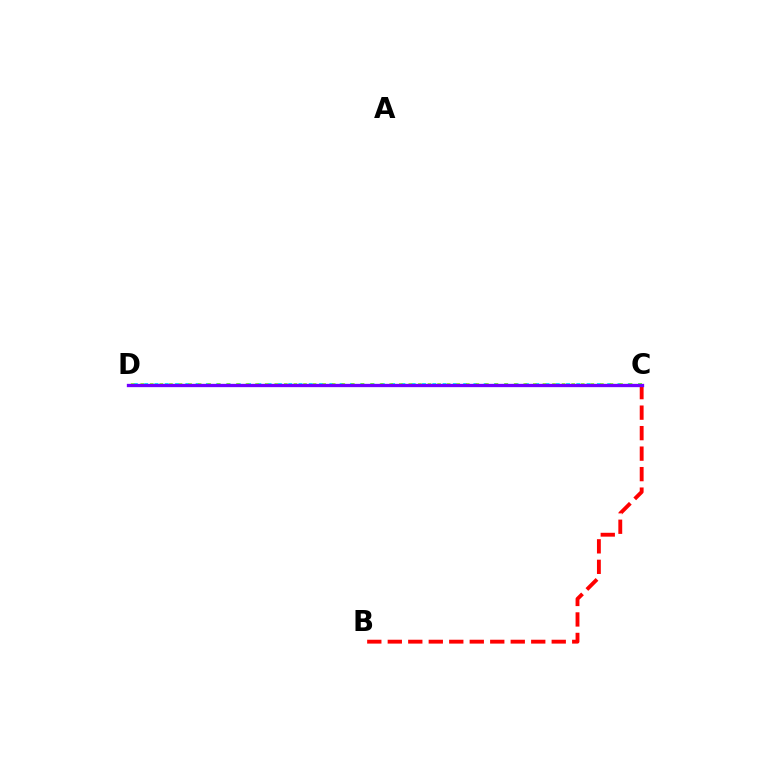{('B', 'C'): [{'color': '#ff0000', 'line_style': 'dashed', 'thickness': 2.78}], ('C', 'D'): [{'color': '#00fff6', 'line_style': 'dotted', 'thickness': 2.8}, {'color': '#84ff00', 'line_style': 'dotted', 'thickness': 2.6}, {'color': '#7200ff', 'line_style': 'solid', 'thickness': 2.39}]}